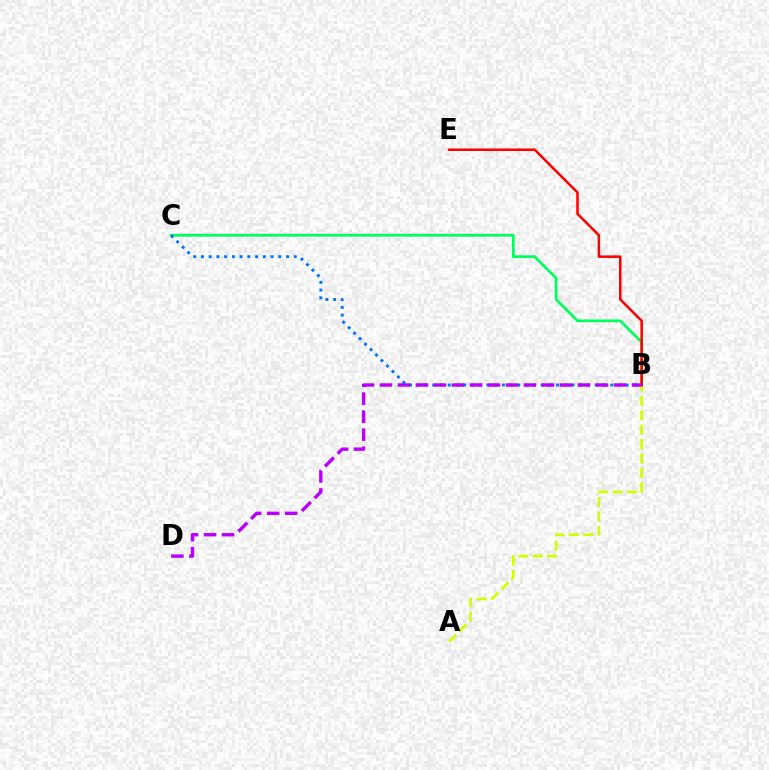{('B', 'C'): [{'color': '#00ff5c', 'line_style': 'solid', 'thickness': 1.96}, {'color': '#0074ff', 'line_style': 'dotted', 'thickness': 2.1}], ('A', 'B'): [{'color': '#d1ff00', 'line_style': 'dashed', 'thickness': 1.96}], ('B', 'E'): [{'color': '#ff0000', 'line_style': 'solid', 'thickness': 1.82}], ('B', 'D'): [{'color': '#b900ff', 'line_style': 'dashed', 'thickness': 2.45}]}